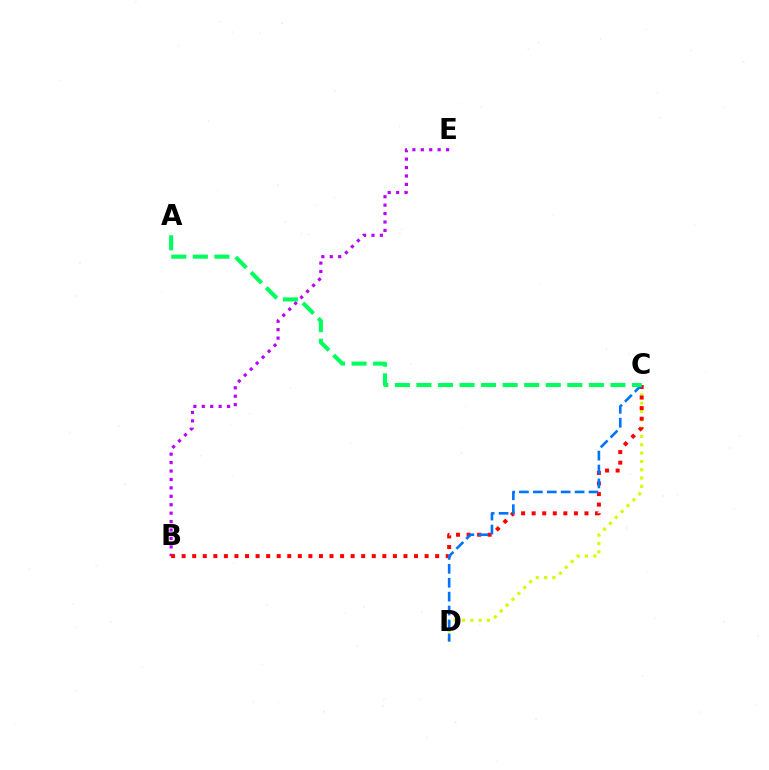{('C', 'D'): [{'color': '#d1ff00', 'line_style': 'dotted', 'thickness': 2.26}, {'color': '#0074ff', 'line_style': 'dashed', 'thickness': 1.89}], ('B', 'E'): [{'color': '#b900ff', 'line_style': 'dotted', 'thickness': 2.29}], ('B', 'C'): [{'color': '#ff0000', 'line_style': 'dotted', 'thickness': 2.87}], ('A', 'C'): [{'color': '#00ff5c', 'line_style': 'dashed', 'thickness': 2.93}]}